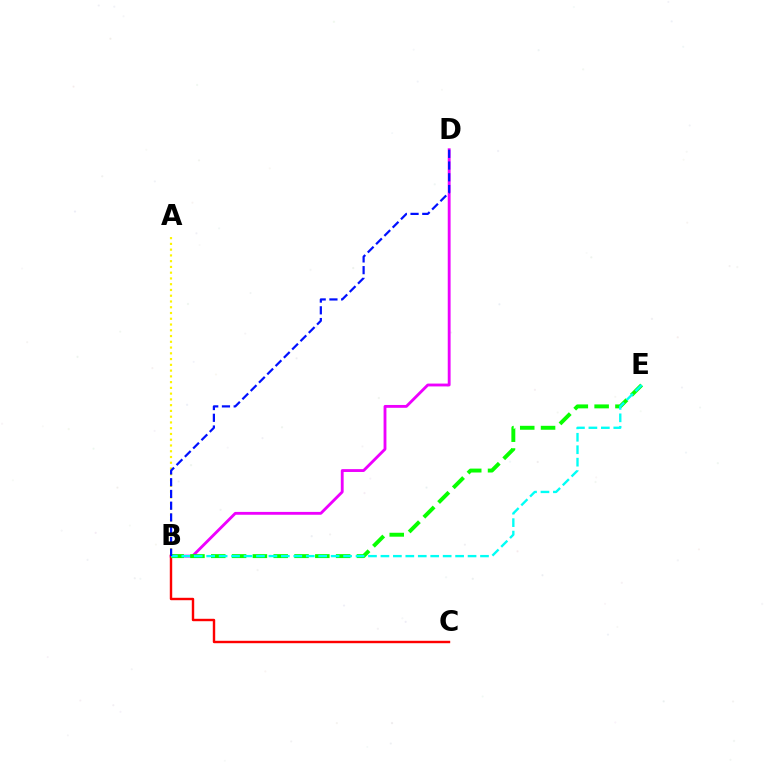{('B', 'D'): [{'color': '#ee00ff', 'line_style': 'solid', 'thickness': 2.05}, {'color': '#0010ff', 'line_style': 'dashed', 'thickness': 1.59}], ('B', 'C'): [{'color': '#ff0000', 'line_style': 'solid', 'thickness': 1.74}], ('B', 'E'): [{'color': '#08ff00', 'line_style': 'dashed', 'thickness': 2.83}, {'color': '#00fff6', 'line_style': 'dashed', 'thickness': 1.69}], ('A', 'B'): [{'color': '#fcf500', 'line_style': 'dotted', 'thickness': 1.56}]}